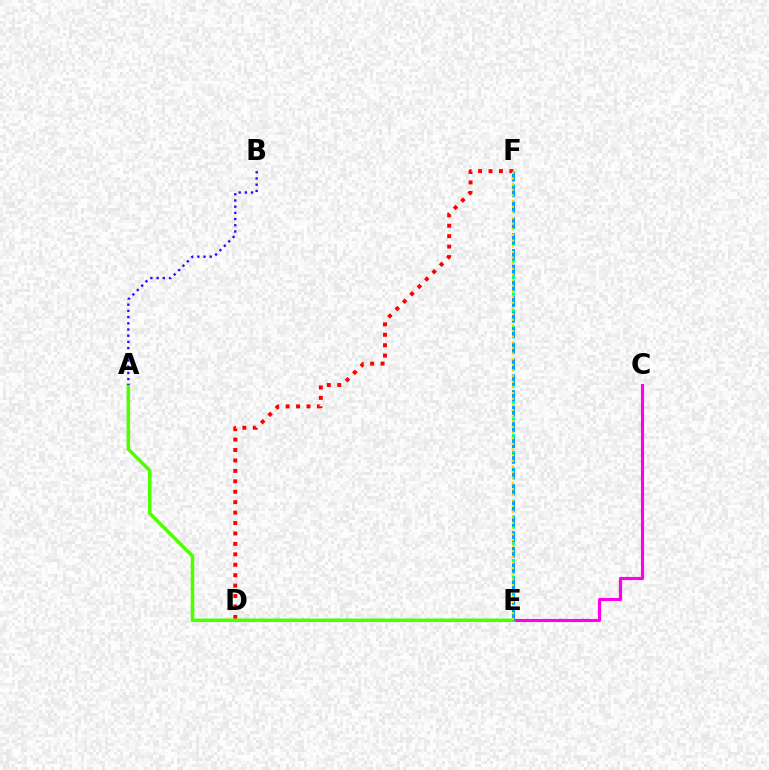{('D', 'F'): [{'color': '#ff0000', 'line_style': 'dotted', 'thickness': 2.83}], ('E', 'F'): [{'color': '#00ff86', 'line_style': 'dotted', 'thickness': 2.26}, {'color': '#009eff', 'line_style': 'dashed', 'thickness': 2.13}, {'color': '#ffd500', 'line_style': 'dotted', 'thickness': 1.53}], ('C', 'E'): [{'color': '#ff00ed', 'line_style': 'solid', 'thickness': 2.25}], ('A', 'E'): [{'color': '#4fff00', 'line_style': 'solid', 'thickness': 2.56}], ('A', 'B'): [{'color': '#3700ff', 'line_style': 'dotted', 'thickness': 1.68}]}